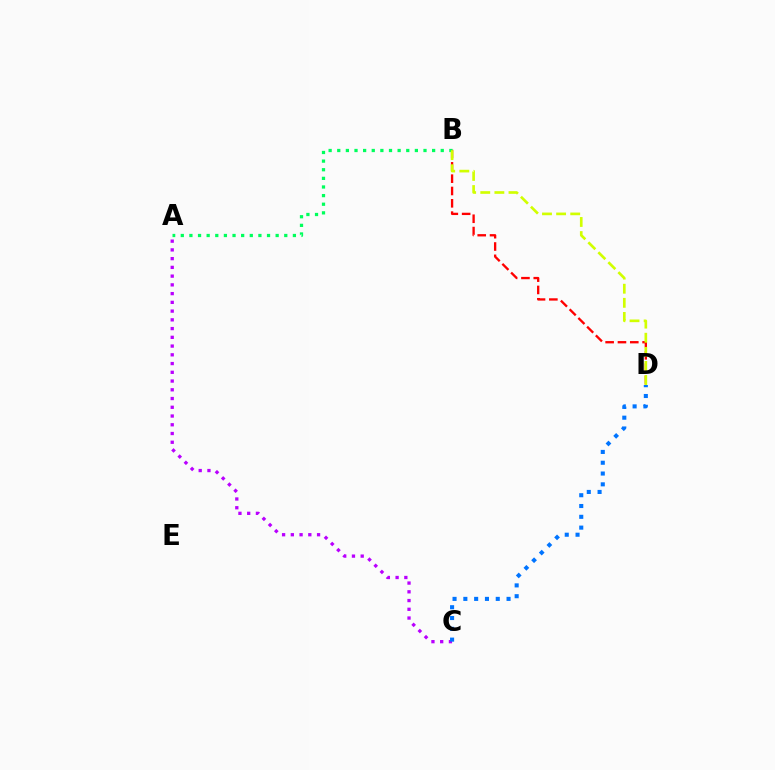{('A', 'C'): [{'color': '#b900ff', 'line_style': 'dotted', 'thickness': 2.38}], ('B', 'D'): [{'color': '#ff0000', 'line_style': 'dashed', 'thickness': 1.67}, {'color': '#d1ff00', 'line_style': 'dashed', 'thickness': 1.92}], ('A', 'B'): [{'color': '#00ff5c', 'line_style': 'dotted', 'thickness': 2.34}], ('C', 'D'): [{'color': '#0074ff', 'line_style': 'dotted', 'thickness': 2.93}]}